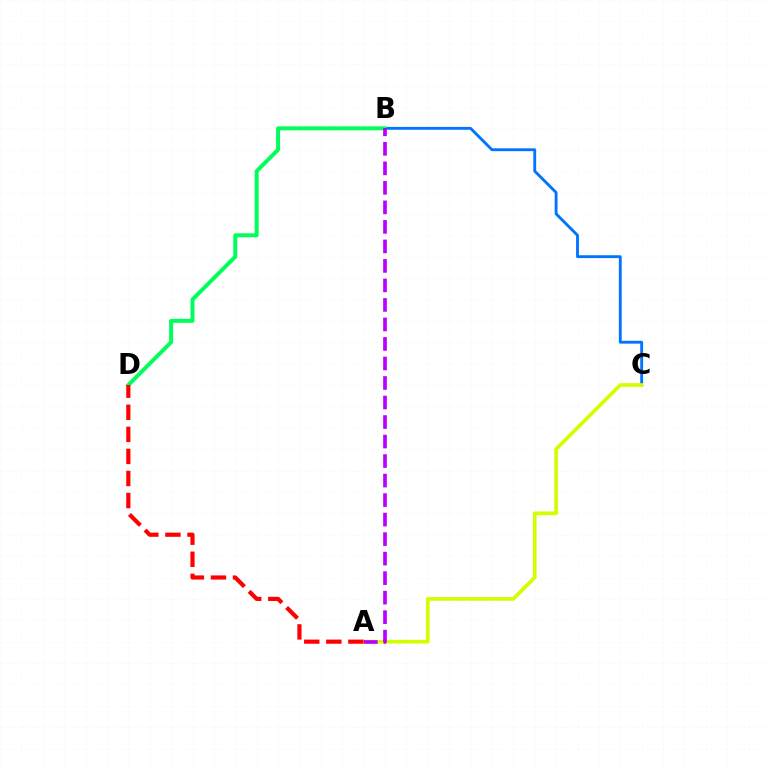{('B', 'C'): [{'color': '#0074ff', 'line_style': 'solid', 'thickness': 2.05}], ('B', 'D'): [{'color': '#00ff5c', 'line_style': 'solid', 'thickness': 2.86}], ('A', 'C'): [{'color': '#d1ff00', 'line_style': 'solid', 'thickness': 2.65}], ('A', 'B'): [{'color': '#b900ff', 'line_style': 'dashed', 'thickness': 2.65}], ('A', 'D'): [{'color': '#ff0000', 'line_style': 'dashed', 'thickness': 3.0}]}